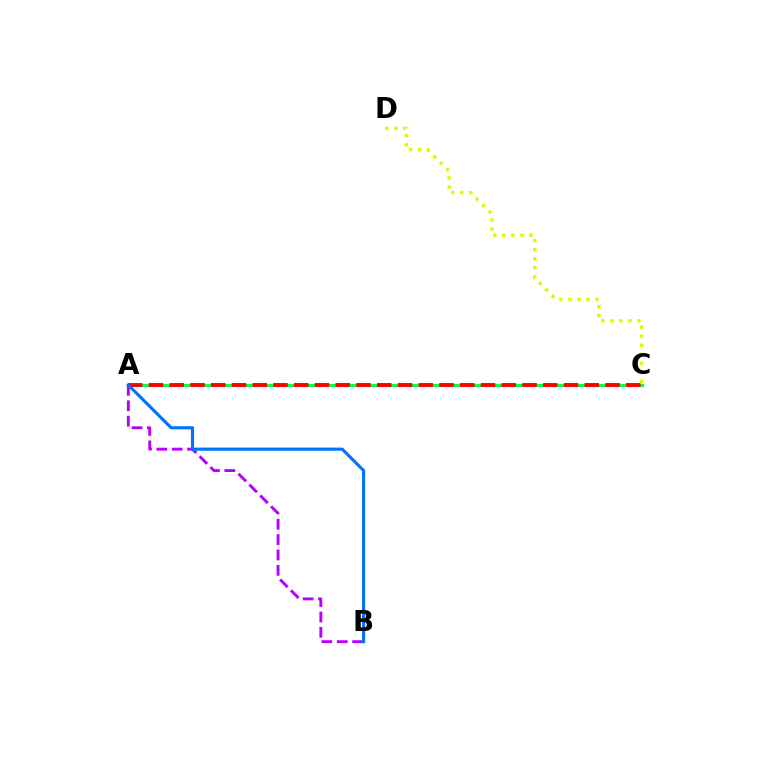{('A', 'C'): [{'color': '#00ff5c', 'line_style': 'solid', 'thickness': 2.31}, {'color': '#ff0000', 'line_style': 'dashed', 'thickness': 2.82}], ('C', 'D'): [{'color': '#d1ff00', 'line_style': 'dotted', 'thickness': 2.46}], ('A', 'B'): [{'color': '#b900ff', 'line_style': 'dashed', 'thickness': 2.09}, {'color': '#0074ff', 'line_style': 'solid', 'thickness': 2.26}]}